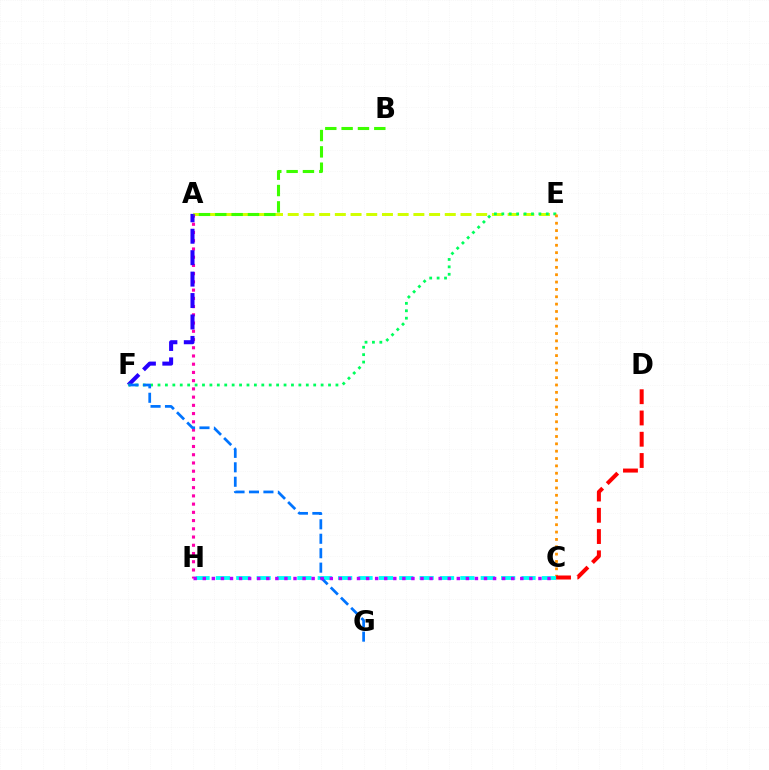{('A', 'E'): [{'color': '#d1ff00', 'line_style': 'dashed', 'thickness': 2.13}], ('A', 'H'): [{'color': '#ff00ac', 'line_style': 'dotted', 'thickness': 2.24}], ('A', 'F'): [{'color': '#2500ff', 'line_style': 'dashed', 'thickness': 2.91}], ('E', 'F'): [{'color': '#00ff5c', 'line_style': 'dotted', 'thickness': 2.01}], ('C', 'E'): [{'color': '#ff9400', 'line_style': 'dotted', 'thickness': 2.0}], ('C', 'H'): [{'color': '#00fff6', 'line_style': 'dashed', 'thickness': 2.77}, {'color': '#b900ff', 'line_style': 'dotted', 'thickness': 2.46}], ('F', 'G'): [{'color': '#0074ff', 'line_style': 'dashed', 'thickness': 1.96}], ('C', 'D'): [{'color': '#ff0000', 'line_style': 'dashed', 'thickness': 2.89}], ('A', 'B'): [{'color': '#3dff00', 'line_style': 'dashed', 'thickness': 2.22}]}